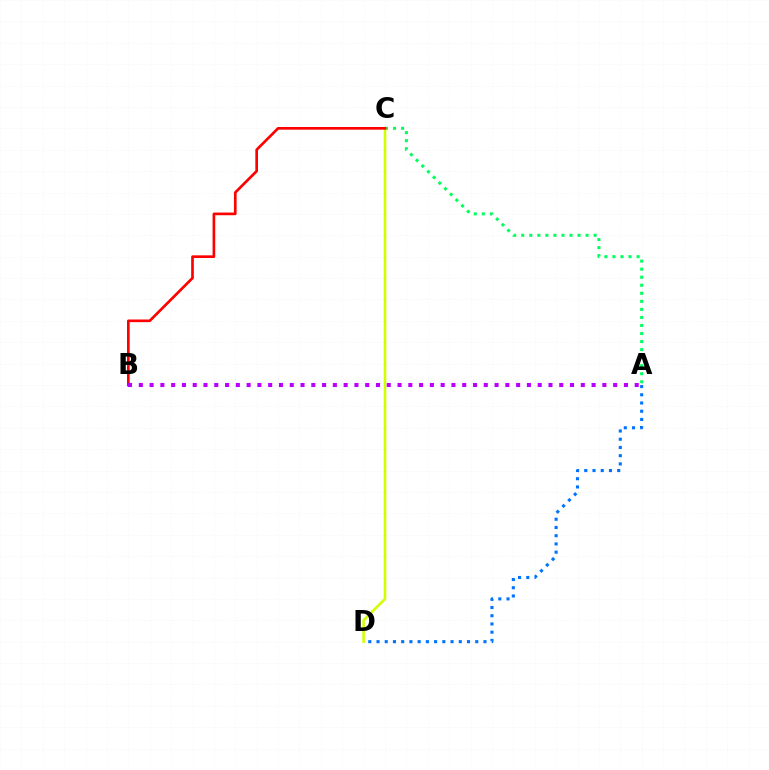{('A', 'C'): [{'color': '#00ff5c', 'line_style': 'dotted', 'thickness': 2.19}], ('C', 'D'): [{'color': '#d1ff00', 'line_style': 'solid', 'thickness': 1.87}], ('A', 'D'): [{'color': '#0074ff', 'line_style': 'dotted', 'thickness': 2.24}], ('B', 'C'): [{'color': '#ff0000', 'line_style': 'solid', 'thickness': 1.92}], ('A', 'B'): [{'color': '#b900ff', 'line_style': 'dotted', 'thickness': 2.93}]}